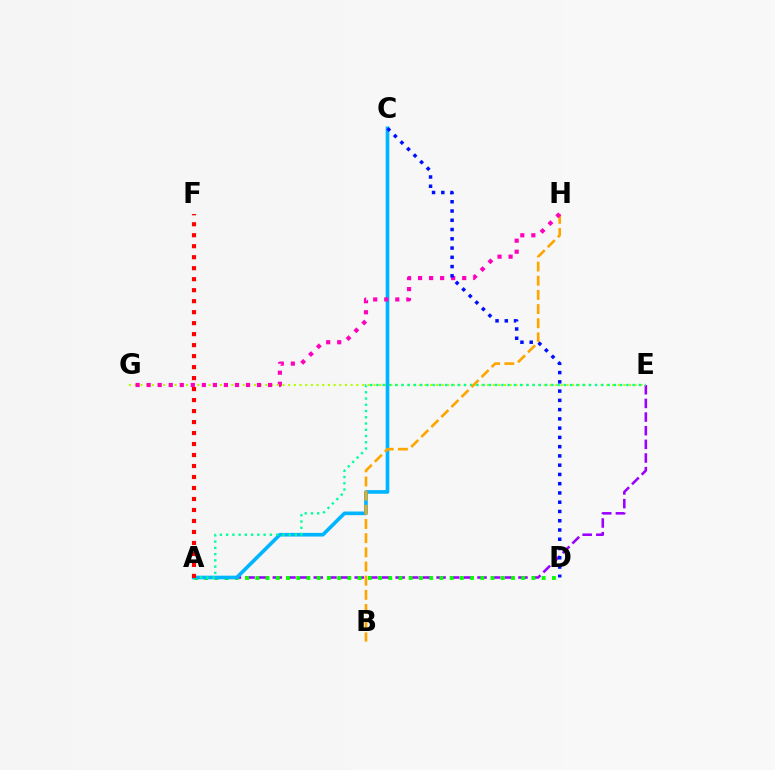{('A', 'E'): [{'color': '#9b00ff', 'line_style': 'dashed', 'thickness': 1.85}, {'color': '#00ff9d', 'line_style': 'dotted', 'thickness': 1.7}], ('E', 'G'): [{'color': '#b3ff00', 'line_style': 'dotted', 'thickness': 1.54}], ('A', 'D'): [{'color': '#08ff00', 'line_style': 'dotted', 'thickness': 2.78}], ('A', 'C'): [{'color': '#00b5ff', 'line_style': 'solid', 'thickness': 2.62}], ('B', 'H'): [{'color': '#ffa500', 'line_style': 'dashed', 'thickness': 1.92}], ('G', 'H'): [{'color': '#ff00bd', 'line_style': 'dotted', 'thickness': 3.0}], ('A', 'F'): [{'color': '#ff0000', 'line_style': 'dotted', 'thickness': 2.99}], ('C', 'D'): [{'color': '#0010ff', 'line_style': 'dotted', 'thickness': 2.52}]}